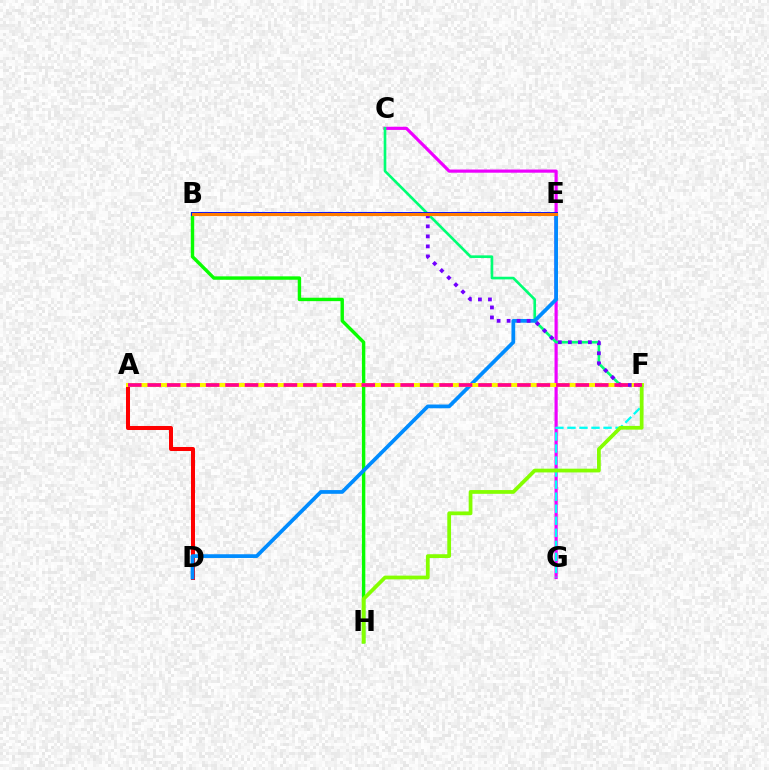{('C', 'G'): [{'color': '#ee00ff', 'line_style': 'solid', 'thickness': 2.29}], ('A', 'D'): [{'color': '#ff0000', 'line_style': 'solid', 'thickness': 2.9}], ('C', 'F'): [{'color': '#00ff74', 'line_style': 'solid', 'thickness': 1.9}], ('F', 'G'): [{'color': '#00fff6', 'line_style': 'dashed', 'thickness': 1.63}], ('B', 'H'): [{'color': '#08ff00', 'line_style': 'solid', 'thickness': 2.46}], ('D', 'E'): [{'color': '#008cff', 'line_style': 'solid', 'thickness': 2.68}], ('A', 'F'): [{'color': '#fcf500', 'line_style': 'solid', 'thickness': 2.87}, {'color': '#ff0094', 'line_style': 'dashed', 'thickness': 2.64}], ('B', 'F'): [{'color': '#7200ff', 'line_style': 'dotted', 'thickness': 2.72}], ('F', 'H'): [{'color': '#84ff00', 'line_style': 'solid', 'thickness': 2.7}], ('B', 'E'): [{'color': '#0010ff', 'line_style': 'solid', 'thickness': 2.82}, {'color': '#ff7c00', 'line_style': 'solid', 'thickness': 2.26}]}